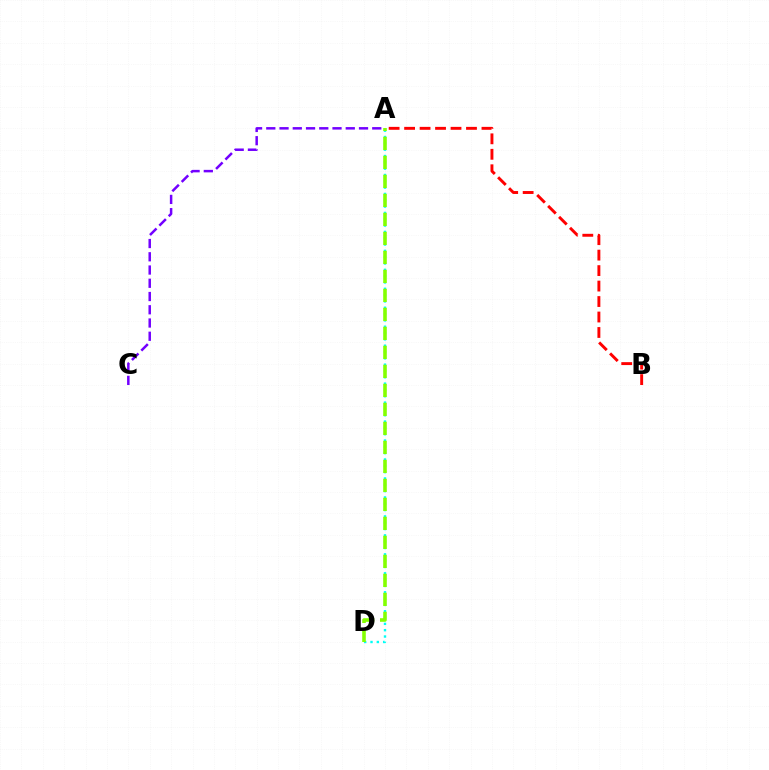{('A', 'D'): [{'color': '#00fff6', 'line_style': 'dotted', 'thickness': 1.72}, {'color': '#84ff00', 'line_style': 'dashed', 'thickness': 2.58}], ('A', 'C'): [{'color': '#7200ff', 'line_style': 'dashed', 'thickness': 1.8}], ('A', 'B'): [{'color': '#ff0000', 'line_style': 'dashed', 'thickness': 2.1}]}